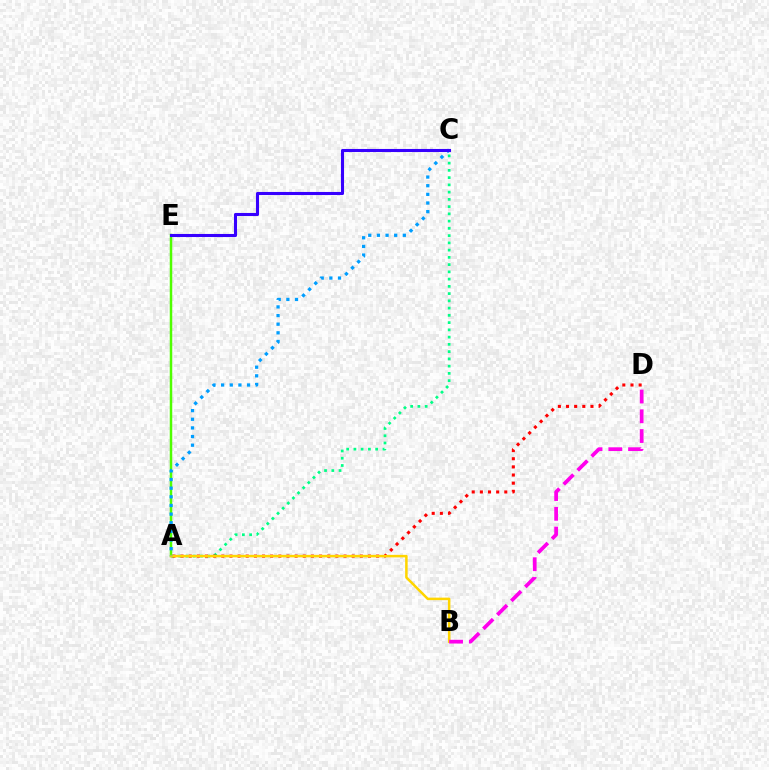{('A', 'C'): [{'color': '#00ff86', 'line_style': 'dotted', 'thickness': 1.97}, {'color': '#009eff', 'line_style': 'dotted', 'thickness': 2.35}], ('A', 'E'): [{'color': '#4fff00', 'line_style': 'solid', 'thickness': 1.79}], ('A', 'D'): [{'color': '#ff0000', 'line_style': 'dotted', 'thickness': 2.21}], ('A', 'B'): [{'color': '#ffd500', 'line_style': 'solid', 'thickness': 1.81}], ('C', 'E'): [{'color': '#3700ff', 'line_style': 'solid', 'thickness': 2.21}], ('B', 'D'): [{'color': '#ff00ed', 'line_style': 'dashed', 'thickness': 2.68}]}